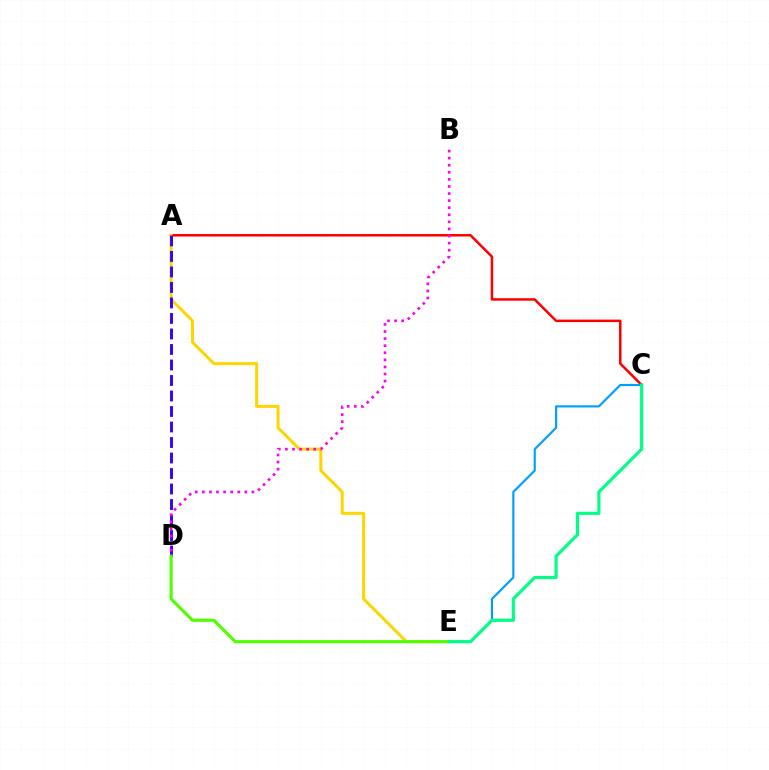{('A', 'C'): [{'color': '#ff0000', 'line_style': 'solid', 'thickness': 1.8}], ('A', 'E'): [{'color': '#ffd500', 'line_style': 'solid', 'thickness': 2.16}], ('A', 'D'): [{'color': '#3700ff', 'line_style': 'dashed', 'thickness': 2.11}], ('D', 'E'): [{'color': '#4fff00', 'line_style': 'solid', 'thickness': 2.23}], ('B', 'D'): [{'color': '#ff00ed', 'line_style': 'dotted', 'thickness': 1.92}], ('C', 'E'): [{'color': '#009eff', 'line_style': 'solid', 'thickness': 1.55}, {'color': '#00ff86', 'line_style': 'solid', 'thickness': 2.28}]}